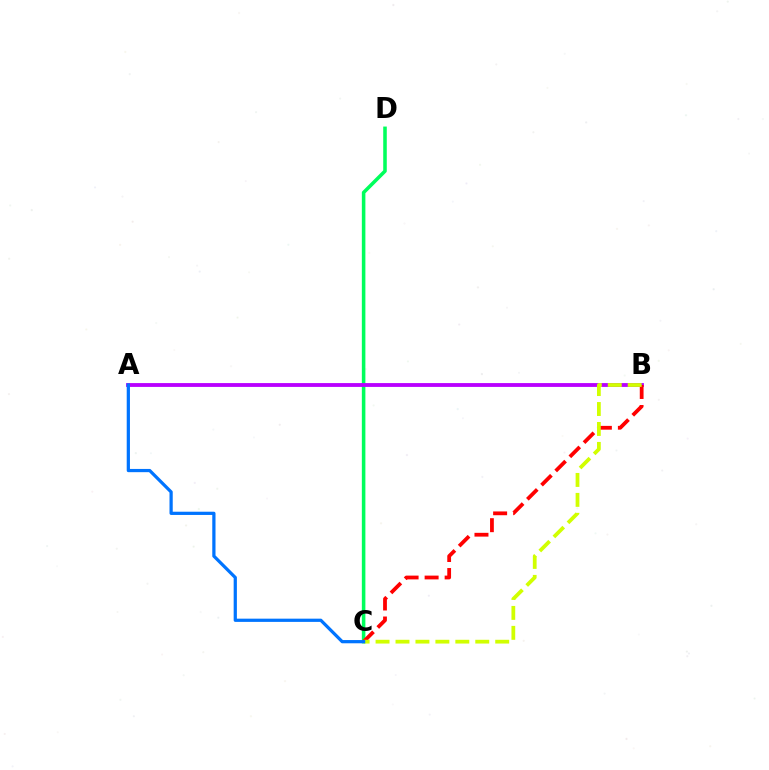{('C', 'D'): [{'color': '#00ff5c', 'line_style': 'solid', 'thickness': 2.56}], ('A', 'B'): [{'color': '#b900ff', 'line_style': 'solid', 'thickness': 2.76}], ('B', 'C'): [{'color': '#ff0000', 'line_style': 'dashed', 'thickness': 2.72}, {'color': '#d1ff00', 'line_style': 'dashed', 'thickness': 2.71}], ('A', 'C'): [{'color': '#0074ff', 'line_style': 'solid', 'thickness': 2.32}]}